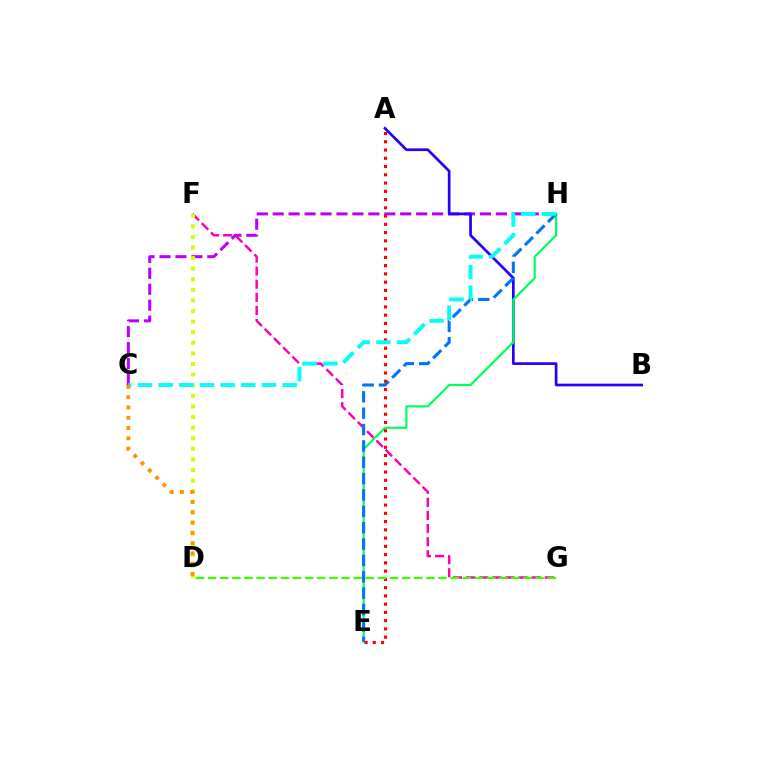{('C', 'H'): [{'color': '#b900ff', 'line_style': 'dashed', 'thickness': 2.17}, {'color': '#00fff6', 'line_style': 'dashed', 'thickness': 2.81}], ('A', 'B'): [{'color': '#2500ff', 'line_style': 'solid', 'thickness': 1.94}], ('E', 'H'): [{'color': '#00ff5c', 'line_style': 'solid', 'thickness': 1.56}, {'color': '#0074ff', 'line_style': 'dashed', 'thickness': 2.22}], ('F', 'G'): [{'color': '#ff00ac', 'line_style': 'dashed', 'thickness': 1.78}], ('D', 'F'): [{'color': '#d1ff00', 'line_style': 'dotted', 'thickness': 2.88}], ('A', 'E'): [{'color': '#ff0000', 'line_style': 'dotted', 'thickness': 2.24}], ('D', 'G'): [{'color': '#3dff00', 'line_style': 'dashed', 'thickness': 1.65}], ('C', 'D'): [{'color': '#ff9400', 'line_style': 'dotted', 'thickness': 2.79}]}